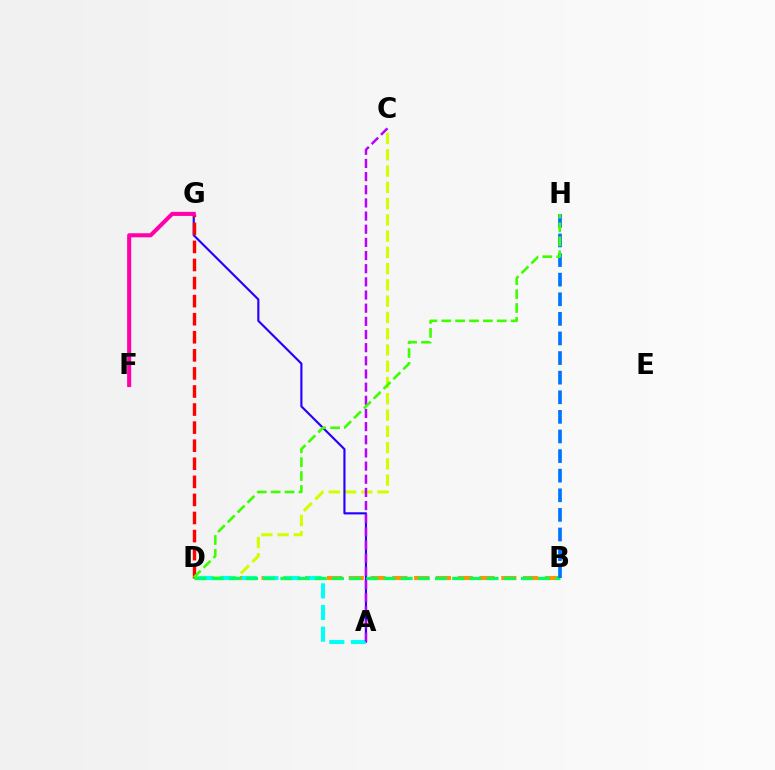{('B', 'D'): [{'color': '#ff9400', 'line_style': 'dashed', 'thickness': 2.96}, {'color': '#00ff5c', 'line_style': 'dashed', 'thickness': 2.33}], ('C', 'D'): [{'color': '#d1ff00', 'line_style': 'dashed', 'thickness': 2.21}], ('A', 'G'): [{'color': '#2500ff', 'line_style': 'solid', 'thickness': 1.54}], ('D', 'G'): [{'color': '#ff0000', 'line_style': 'dashed', 'thickness': 2.45}], ('A', 'D'): [{'color': '#00fff6', 'line_style': 'dashed', 'thickness': 2.94}], ('A', 'C'): [{'color': '#b900ff', 'line_style': 'dashed', 'thickness': 1.79}], ('F', 'G'): [{'color': '#ff00ac', 'line_style': 'solid', 'thickness': 2.93}], ('B', 'H'): [{'color': '#0074ff', 'line_style': 'dashed', 'thickness': 2.66}], ('D', 'H'): [{'color': '#3dff00', 'line_style': 'dashed', 'thickness': 1.89}]}